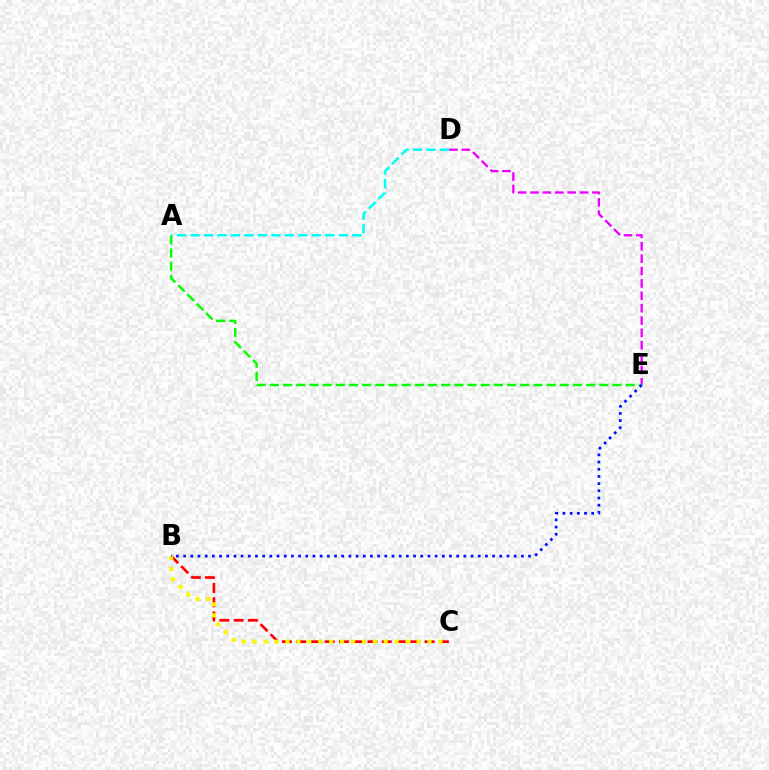{('B', 'C'): [{'color': '#ff0000', 'line_style': 'dashed', 'thickness': 1.94}, {'color': '#fcf500', 'line_style': 'dotted', 'thickness': 2.97}], ('D', 'E'): [{'color': '#ee00ff', 'line_style': 'dashed', 'thickness': 1.68}], ('A', 'E'): [{'color': '#08ff00', 'line_style': 'dashed', 'thickness': 1.79}], ('A', 'D'): [{'color': '#00fff6', 'line_style': 'dashed', 'thickness': 1.83}], ('B', 'E'): [{'color': '#0010ff', 'line_style': 'dotted', 'thickness': 1.95}]}